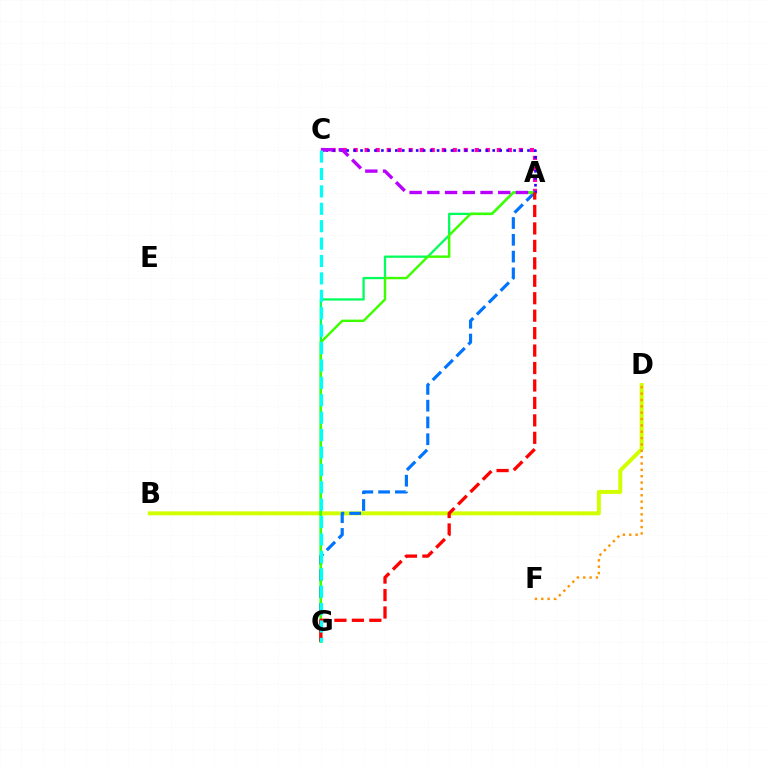{('A', 'C'): [{'color': '#ff00ac', 'line_style': 'dotted', 'thickness': 2.99}, {'color': '#2500ff', 'line_style': 'dotted', 'thickness': 1.89}, {'color': '#b900ff', 'line_style': 'dashed', 'thickness': 2.41}], ('B', 'D'): [{'color': '#d1ff00', 'line_style': 'solid', 'thickness': 2.85}], ('A', 'G'): [{'color': '#00ff5c', 'line_style': 'solid', 'thickness': 1.64}, {'color': '#0074ff', 'line_style': 'dashed', 'thickness': 2.28}, {'color': '#3dff00', 'line_style': 'solid', 'thickness': 1.75}, {'color': '#ff0000', 'line_style': 'dashed', 'thickness': 2.37}], ('D', 'F'): [{'color': '#ff9400', 'line_style': 'dotted', 'thickness': 1.73}], ('C', 'G'): [{'color': '#00fff6', 'line_style': 'dashed', 'thickness': 2.36}]}